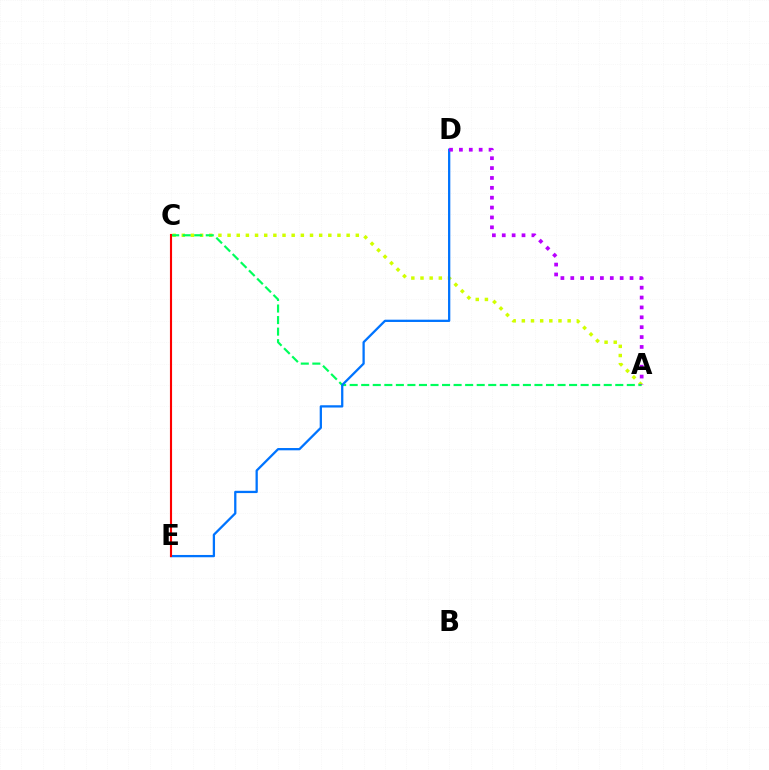{('A', 'C'): [{'color': '#d1ff00', 'line_style': 'dotted', 'thickness': 2.49}, {'color': '#00ff5c', 'line_style': 'dashed', 'thickness': 1.57}], ('D', 'E'): [{'color': '#0074ff', 'line_style': 'solid', 'thickness': 1.64}], ('A', 'D'): [{'color': '#b900ff', 'line_style': 'dotted', 'thickness': 2.68}], ('C', 'E'): [{'color': '#ff0000', 'line_style': 'solid', 'thickness': 1.53}]}